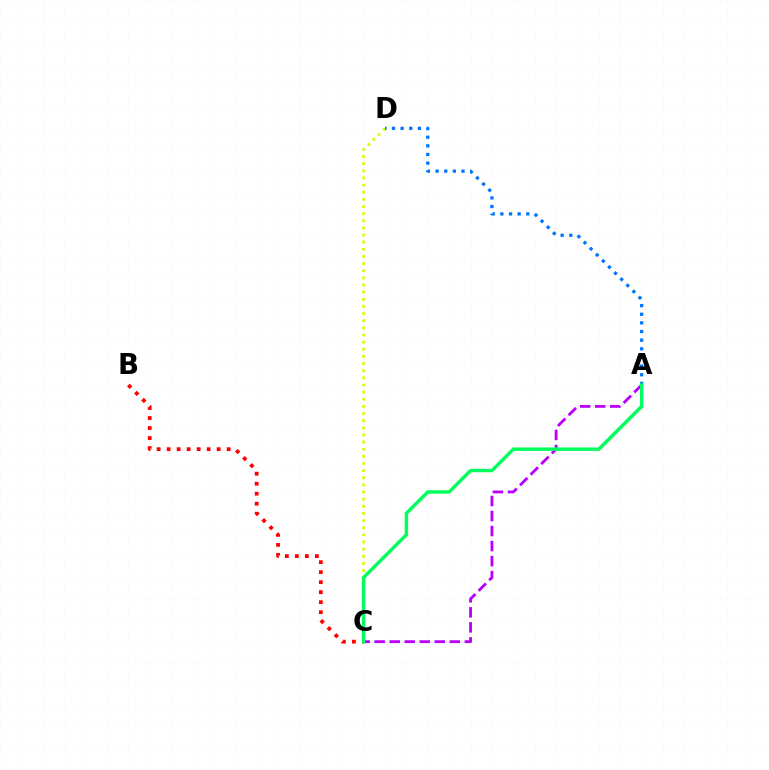{('C', 'D'): [{'color': '#d1ff00', 'line_style': 'dotted', 'thickness': 1.94}], ('B', 'C'): [{'color': '#ff0000', 'line_style': 'dotted', 'thickness': 2.72}], ('A', 'D'): [{'color': '#0074ff', 'line_style': 'dotted', 'thickness': 2.35}], ('A', 'C'): [{'color': '#b900ff', 'line_style': 'dashed', 'thickness': 2.04}, {'color': '#00ff5c', 'line_style': 'solid', 'thickness': 2.46}]}